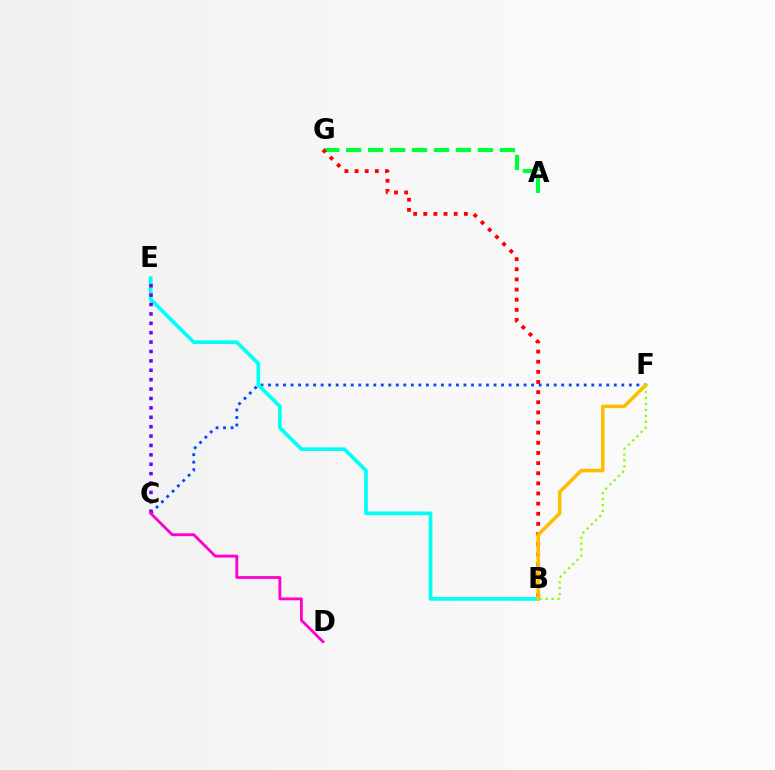{('C', 'F'): [{'color': '#004bff', 'line_style': 'dotted', 'thickness': 2.04}], ('B', 'E'): [{'color': '#00fff6', 'line_style': 'solid', 'thickness': 2.65}], ('C', 'E'): [{'color': '#7200ff', 'line_style': 'dotted', 'thickness': 2.55}], ('A', 'G'): [{'color': '#00ff39', 'line_style': 'dashed', 'thickness': 2.98}], ('C', 'D'): [{'color': '#ff00cf', 'line_style': 'solid', 'thickness': 2.04}], ('B', 'G'): [{'color': '#ff0000', 'line_style': 'dotted', 'thickness': 2.75}], ('B', 'F'): [{'color': '#ffbd00', 'line_style': 'solid', 'thickness': 2.54}, {'color': '#84ff00', 'line_style': 'dotted', 'thickness': 1.62}]}